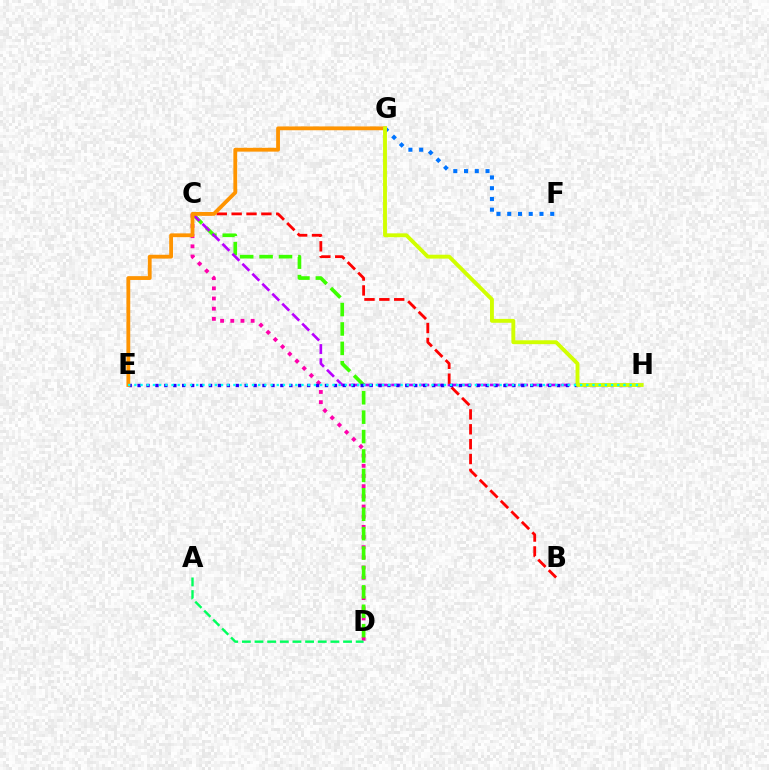{('C', 'D'): [{'color': '#ff00ac', 'line_style': 'dotted', 'thickness': 2.76}, {'color': '#3dff00', 'line_style': 'dashed', 'thickness': 2.64}], ('C', 'H'): [{'color': '#b900ff', 'line_style': 'dashed', 'thickness': 1.92}], ('B', 'C'): [{'color': '#ff0000', 'line_style': 'dashed', 'thickness': 2.02}], ('F', 'G'): [{'color': '#0074ff', 'line_style': 'dotted', 'thickness': 2.92}], ('A', 'D'): [{'color': '#00ff5c', 'line_style': 'dashed', 'thickness': 1.72}], ('E', 'H'): [{'color': '#2500ff', 'line_style': 'dotted', 'thickness': 2.42}, {'color': '#00fff6', 'line_style': 'dotted', 'thickness': 1.68}], ('E', 'G'): [{'color': '#ff9400', 'line_style': 'solid', 'thickness': 2.75}], ('G', 'H'): [{'color': '#d1ff00', 'line_style': 'solid', 'thickness': 2.79}]}